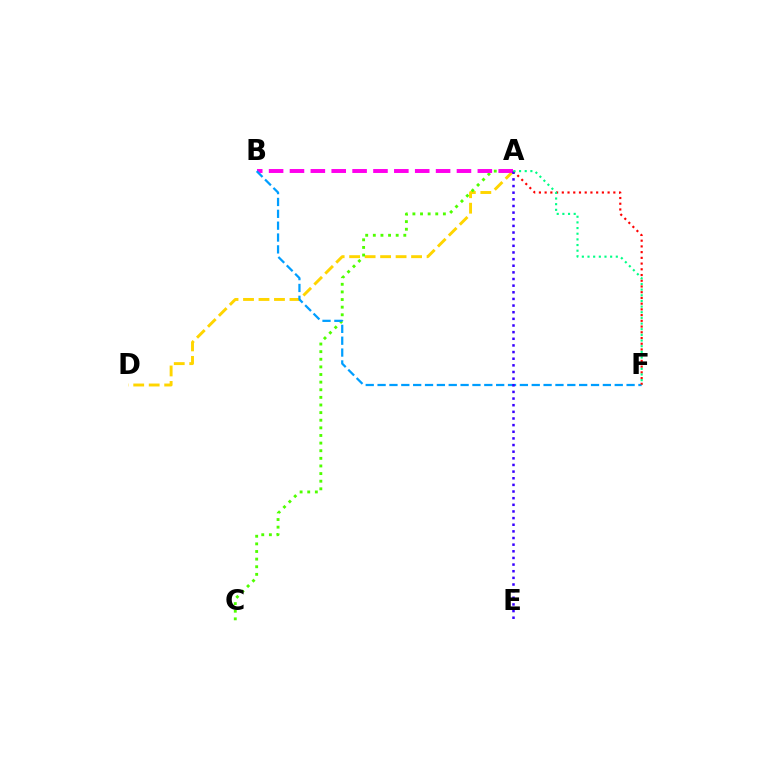{('A', 'D'): [{'color': '#ffd500', 'line_style': 'dashed', 'thickness': 2.1}], ('A', 'C'): [{'color': '#4fff00', 'line_style': 'dotted', 'thickness': 2.07}], ('A', 'B'): [{'color': '#ff00ed', 'line_style': 'dashed', 'thickness': 2.84}], ('B', 'F'): [{'color': '#009eff', 'line_style': 'dashed', 'thickness': 1.61}], ('A', 'F'): [{'color': '#ff0000', 'line_style': 'dotted', 'thickness': 1.56}, {'color': '#00ff86', 'line_style': 'dotted', 'thickness': 1.54}], ('A', 'E'): [{'color': '#3700ff', 'line_style': 'dotted', 'thickness': 1.8}]}